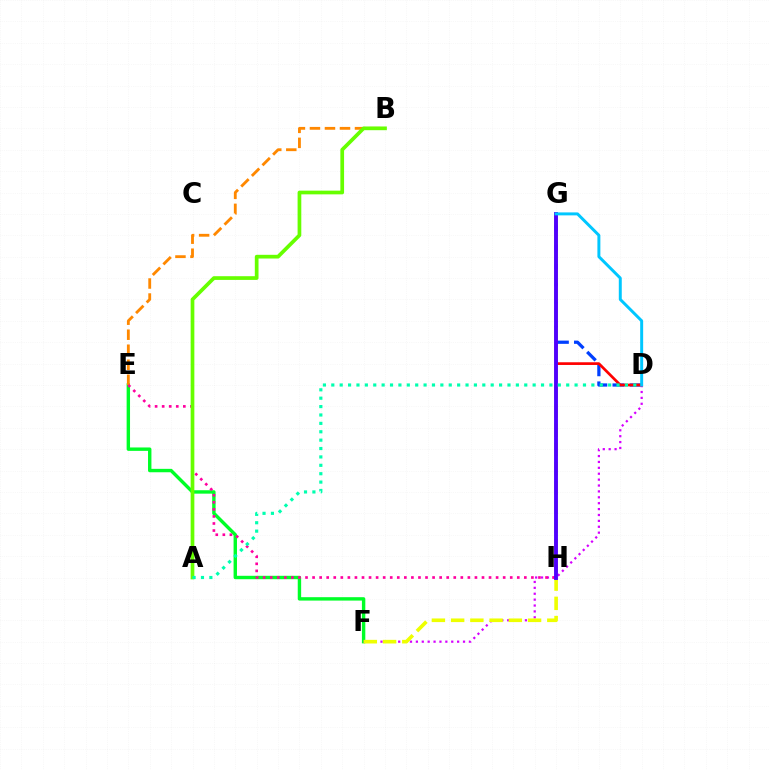{('E', 'F'): [{'color': '#00ff27', 'line_style': 'solid', 'thickness': 2.45}], ('D', 'G'): [{'color': '#003fff', 'line_style': 'dashed', 'thickness': 2.33}, {'color': '#ff0000', 'line_style': 'solid', 'thickness': 1.94}, {'color': '#00c7ff', 'line_style': 'solid', 'thickness': 2.13}], ('B', 'E'): [{'color': '#ff8800', 'line_style': 'dashed', 'thickness': 2.04}], ('D', 'F'): [{'color': '#d600ff', 'line_style': 'dotted', 'thickness': 1.6}], ('F', 'G'): [{'color': '#eeff00', 'line_style': 'dashed', 'thickness': 2.61}], ('E', 'H'): [{'color': '#ff00a0', 'line_style': 'dotted', 'thickness': 1.92}], ('G', 'H'): [{'color': '#4f00ff', 'line_style': 'solid', 'thickness': 2.79}], ('A', 'B'): [{'color': '#66ff00', 'line_style': 'solid', 'thickness': 2.67}], ('A', 'D'): [{'color': '#00ffaf', 'line_style': 'dotted', 'thickness': 2.28}]}